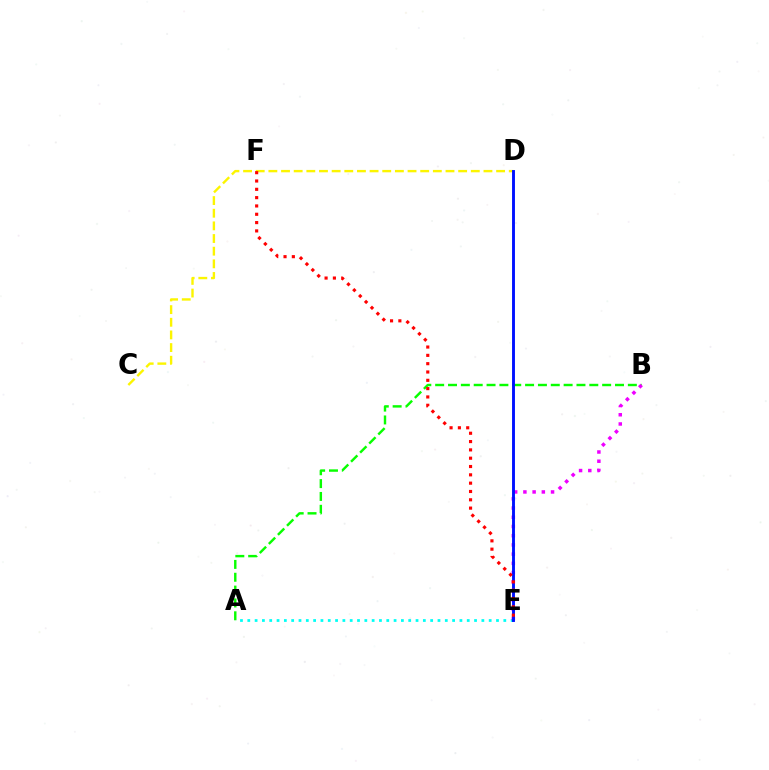{('A', 'B'): [{'color': '#08ff00', 'line_style': 'dashed', 'thickness': 1.75}], ('A', 'E'): [{'color': '#00fff6', 'line_style': 'dotted', 'thickness': 1.99}], ('B', 'E'): [{'color': '#ee00ff', 'line_style': 'dotted', 'thickness': 2.5}], ('C', 'D'): [{'color': '#fcf500', 'line_style': 'dashed', 'thickness': 1.72}], ('D', 'E'): [{'color': '#0010ff', 'line_style': 'solid', 'thickness': 2.09}], ('E', 'F'): [{'color': '#ff0000', 'line_style': 'dotted', 'thickness': 2.26}]}